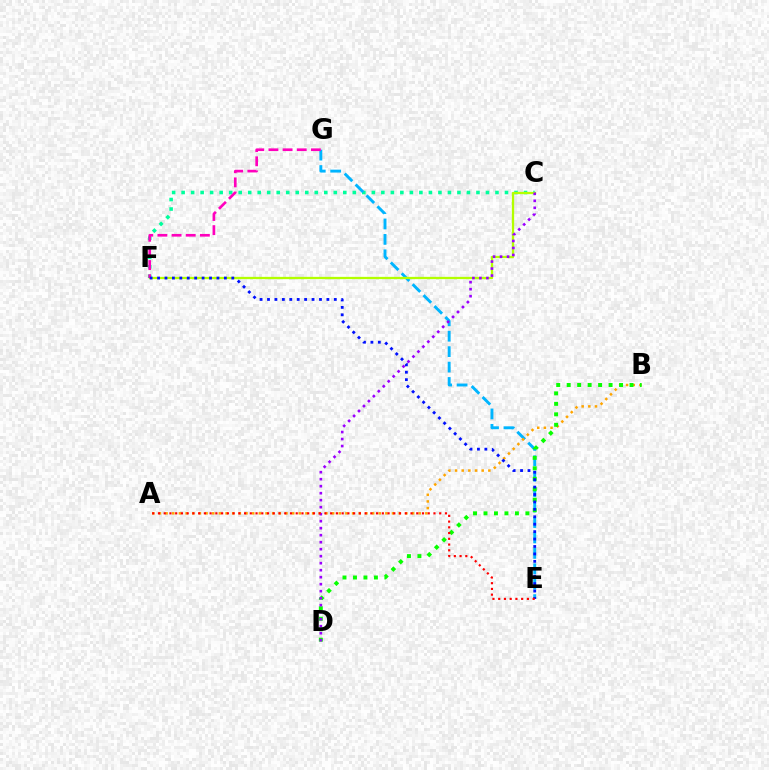{('C', 'F'): [{'color': '#00ff9d', 'line_style': 'dotted', 'thickness': 2.58}, {'color': '#b3ff00', 'line_style': 'solid', 'thickness': 1.65}], ('E', 'G'): [{'color': '#00b5ff', 'line_style': 'dashed', 'thickness': 2.1}], ('A', 'B'): [{'color': '#ffa500', 'line_style': 'dotted', 'thickness': 1.81}], ('B', 'D'): [{'color': '#08ff00', 'line_style': 'dotted', 'thickness': 2.85}], ('C', 'D'): [{'color': '#9b00ff', 'line_style': 'dotted', 'thickness': 1.9}], ('F', 'G'): [{'color': '#ff00bd', 'line_style': 'dashed', 'thickness': 1.92}], ('E', 'F'): [{'color': '#0010ff', 'line_style': 'dotted', 'thickness': 2.02}], ('A', 'E'): [{'color': '#ff0000', 'line_style': 'dotted', 'thickness': 1.56}]}